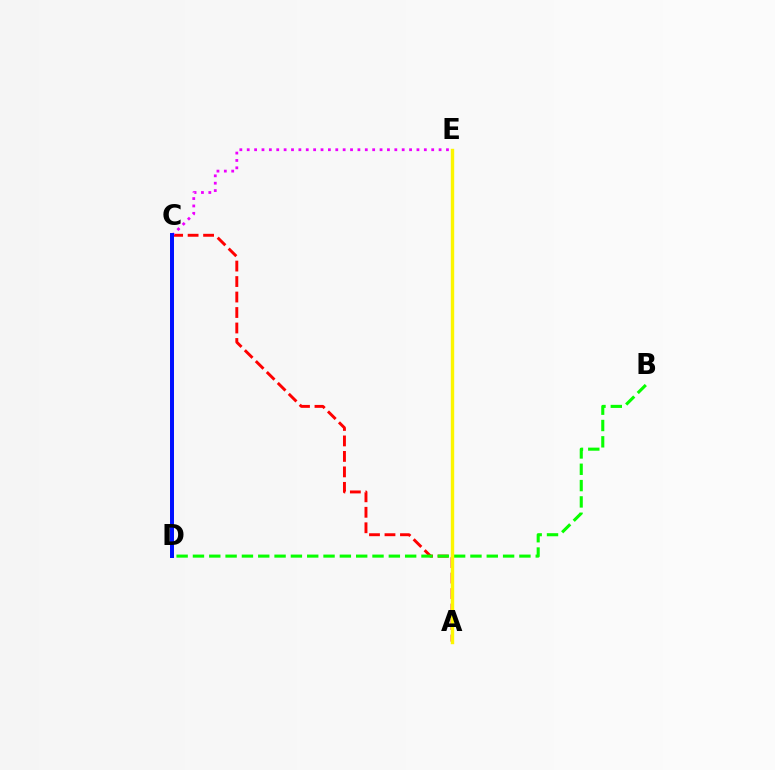{('A', 'C'): [{'color': '#ff0000', 'line_style': 'dashed', 'thickness': 2.1}], ('B', 'D'): [{'color': '#08ff00', 'line_style': 'dashed', 'thickness': 2.22}], ('A', 'E'): [{'color': '#fcf500', 'line_style': 'solid', 'thickness': 2.45}], ('C', 'E'): [{'color': '#ee00ff', 'line_style': 'dotted', 'thickness': 2.0}], ('C', 'D'): [{'color': '#00fff6', 'line_style': 'solid', 'thickness': 1.58}, {'color': '#0010ff', 'line_style': 'solid', 'thickness': 2.87}]}